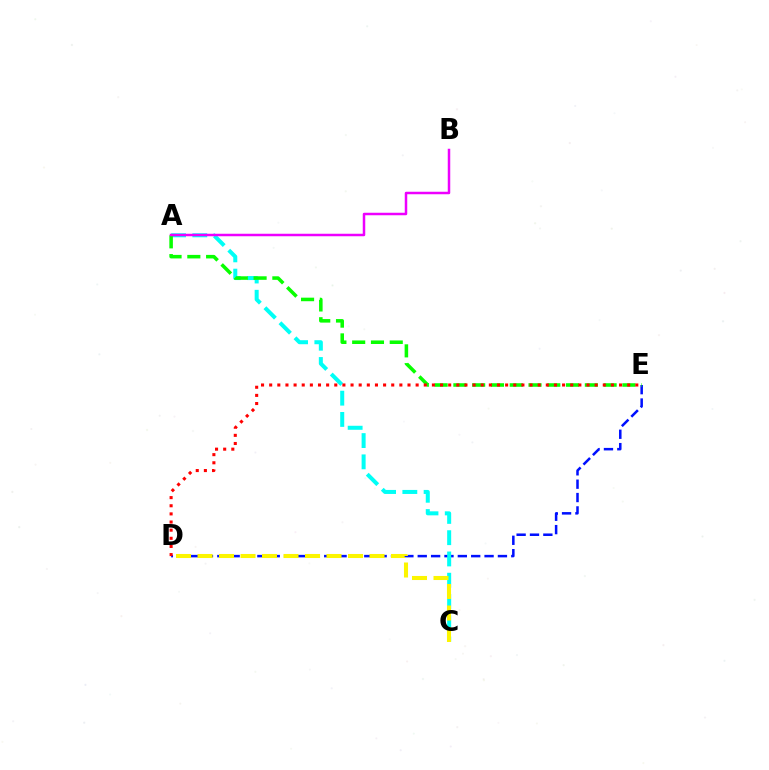{('D', 'E'): [{'color': '#0010ff', 'line_style': 'dashed', 'thickness': 1.82}, {'color': '#ff0000', 'line_style': 'dotted', 'thickness': 2.21}], ('A', 'C'): [{'color': '#00fff6', 'line_style': 'dashed', 'thickness': 2.89}], ('C', 'D'): [{'color': '#fcf500', 'line_style': 'dashed', 'thickness': 2.92}], ('A', 'E'): [{'color': '#08ff00', 'line_style': 'dashed', 'thickness': 2.55}], ('A', 'B'): [{'color': '#ee00ff', 'line_style': 'solid', 'thickness': 1.79}]}